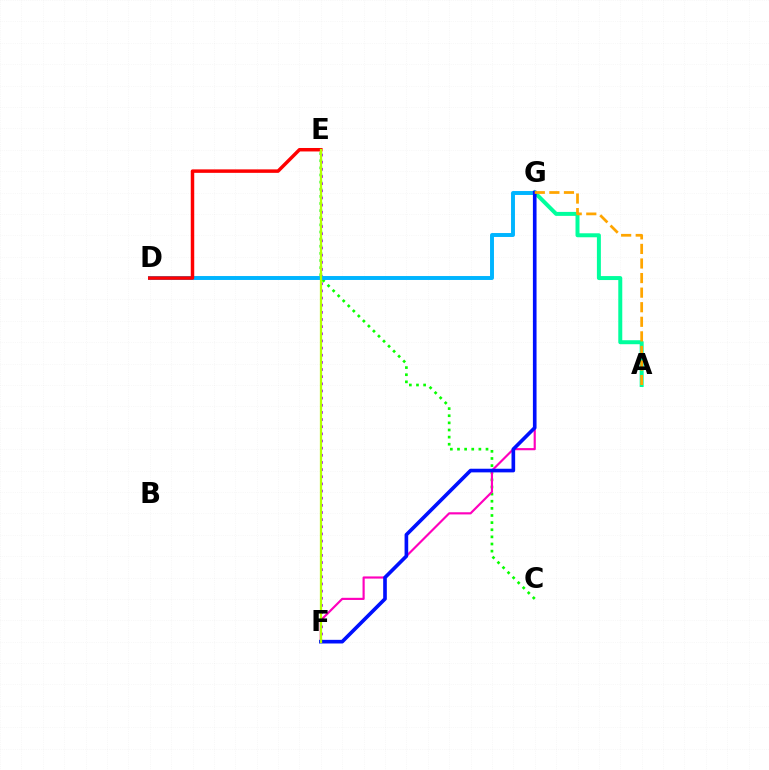{('C', 'E'): [{'color': '#08ff00', 'line_style': 'dotted', 'thickness': 1.94}], ('F', 'G'): [{'color': '#ff00bd', 'line_style': 'solid', 'thickness': 1.55}, {'color': '#0010ff', 'line_style': 'solid', 'thickness': 2.62}], ('A', 'G'): [{'color': '#00ff9d', 'line_style': 'solid', 'thickness': 2.87}, {'color': '#ffa500', 'line_style': 'dashed', 'thickness': 1.98}], ('E', 'F'): [{'color': '#9b00ff', 'line_style': 'dotted', 'thickness': 1.94}, {'color': '#b3ff00', 'line_style': 'solid', 'thickness': 1.63}], ('D', 'G'): [{'color': '#00b5ff', 'line_style': 'solid', 'thickness': 2.83}], ('D', 'E'): [{'color': '#ff0000', 'line_style': 'solid', 'thickness': 2.5}]}